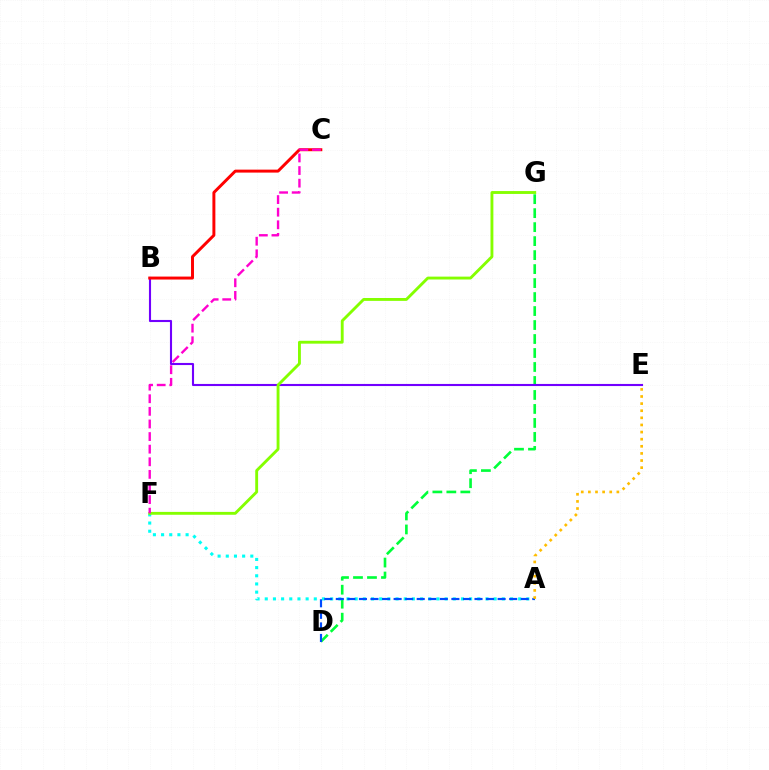{('D', 'G'): [{'color': '#00ff39', 'line_style': 'dashed', 'thickness': 1.9}], ('A', 'F'): [{'color': '#00fff6', 'line_style': 'dotted', 'thickness': 2.22}], ('B', 'E'): [{'color': '#7200ff', 'line_style': 'solid', 'thickness': 1.52}], ('F', 'G'): [{'color': '#84ff00', 'line_style': 'solid', 'thickness': 2.07}], ('A', 'D'): [{'color': '#004bff', 'line_style': 'dashed', 'thickness': 1.57}], ('B', 'C'): [{'color': '#ff0000', 'line_style': 'solid', 'thickness': 2.13}], ('C', 'F'): [{'color': '#ff00cf', 'line_style': 'dashed', 'thickness': 1.71}], ('A', 'E'): [{'color': '#ffbd00', 'line_style': 'dotted', 'thickness': 1.93}]}